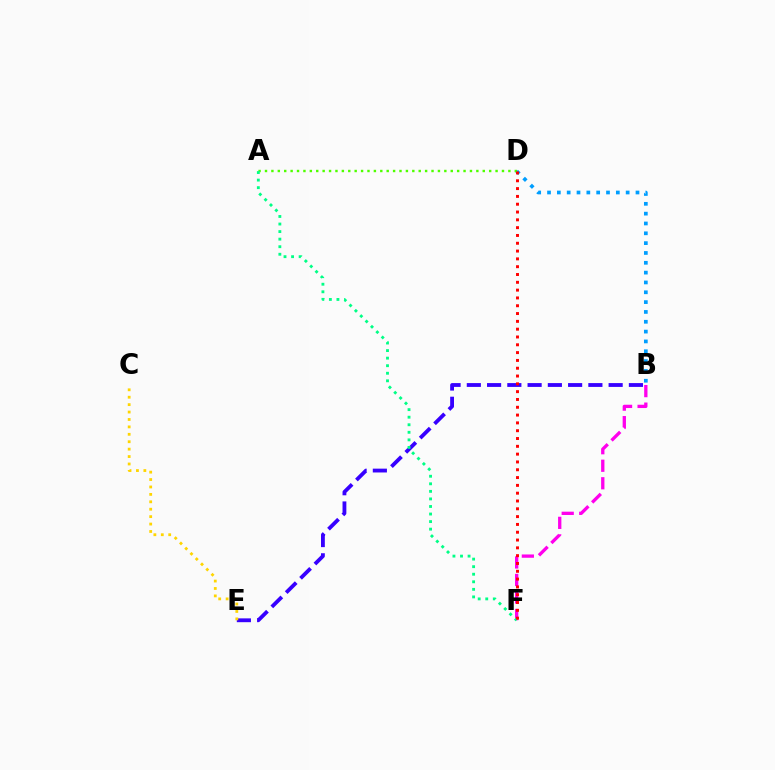{('B', 'D'): [{'color': '#009eff', 'line_style': 'dotted', 'thickness': 2.67}], ('A', 'D'): [{'color': '#4fff00', 'line_style': 'dotted', 'thickness': 1.74}], ('B', 'E'): [{'color': '#3700ff', 'line_style': 'dashed', 'thickness': 2.75}], ('C', 'E'): [{'color': '#ffd500', 'line_style': 'dotted', 'thickness': 2.02}], ('B', 'F'): [{'color': '#ff00ed', 'line_style': 'dashed', 'thickness': 2.38}], ('A', 'F'): [{'color': '#00ff86', 'line_style': 'dotted', 'thickness': 2.05}], ('D', 'F'): [{'color': '#ff0000', 'line_style': 'dotted', 'thickness': 2.12}]}